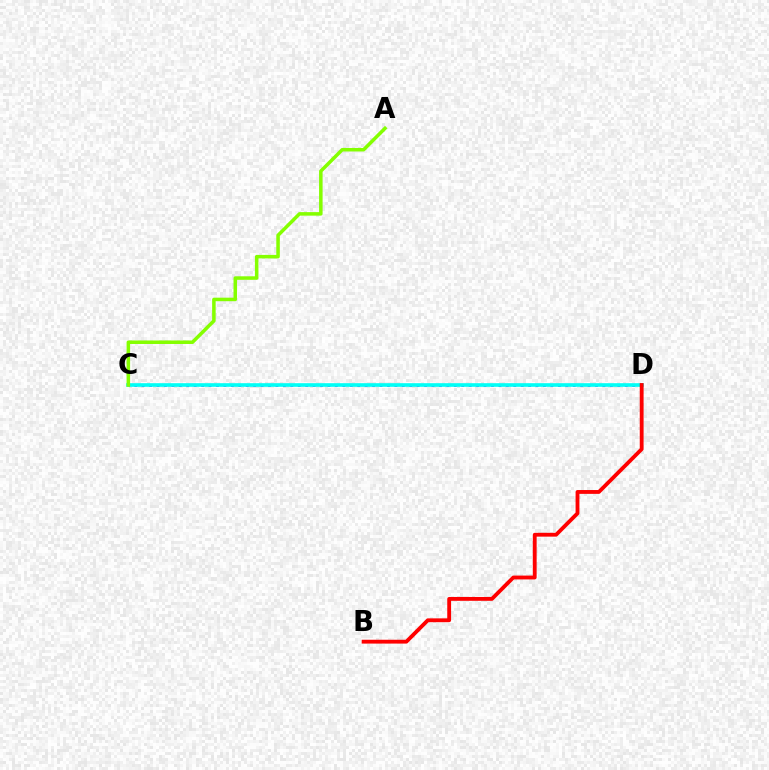{('C', 'D'): [{'color': '#7200ff', 'line_style': 'dotted', 'thickness': 2.02}, {'color': '#00fff6', 'line_style': 'solid', 'thickness': 2.61}], ('A', 'C'): [{'color': '#84ff00', 'line_style': 'solid', 'thickness': 2.53}], ('B', 'D'): [{'color': '#ff0000', 'line_style': 'solid', 'thickness': 2.76}]}